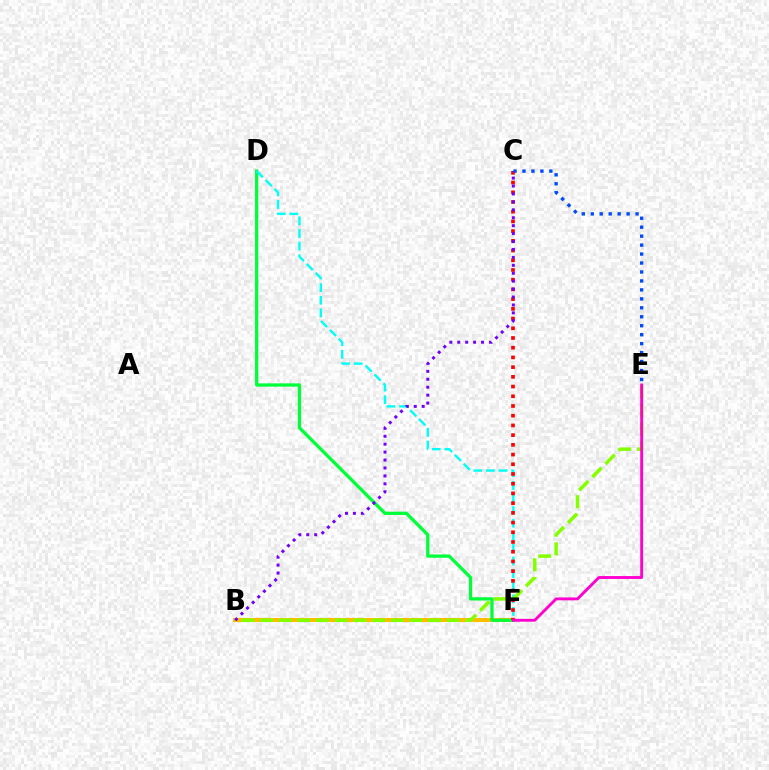{('B', 'F'): [{'color': '#ffbd00', 'line_style': 'solid', 'thickness': 2.92}], ('D', 'F'): [{'color': '#00ff39', 'line_style': 'solid', 'thickness': 2.36}, {'color': '#00fff6', 'line_style': 'dashed', 'thickness': 1.71}], ('C', 'F'): [{'color': '#ff0000', 'line_style': 'dotted', 'thickness': 2.64}], ('B', 'E'): [{'color': '#84ff00', 'line_style': 'dashed', 'thickness': 2.54}], ('C', 'E'): [{'color': '#004bff', 'line_style': 'dotted', 'thickness': 2.43}], ('E', 'F'): [{'color': '#ff00cf', 'line_style': 'solid', 'thickness': 2.07}], ('B', 'C'): [{'color': '#7200ff', 'line_style': 'dotted', 'thickness': 2.15}]}